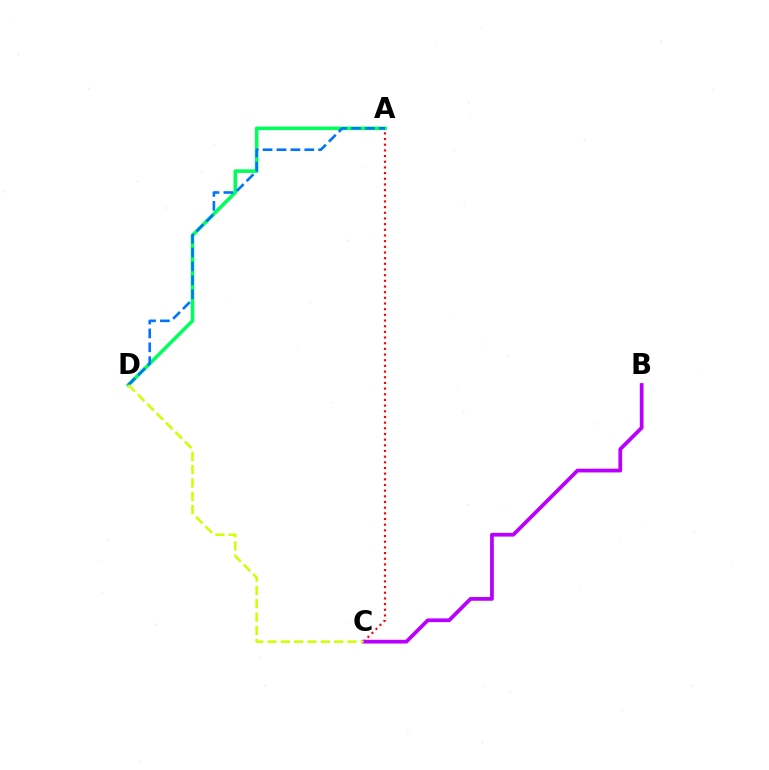{('A', 'C'): [{'color': '#ff0000', 'line_style': 'dotted', 'thickness': 1.54}], ('A', 'D'): [{'color': '#00ff5c', 'line_style': 'solid', 'thickness': 2.56}, {'color': '#0074ff', 'line_style': 'dashed', 'thickness': 1.89}], ('B', 'C'): [{'color': '#b900ff', 'line_style': 'solid', 'thickness': 2.7}], ('C', 'D'): [{'color': '#d1ff00', 'line_style': 'dashed', 'thickness': 1.81}]}